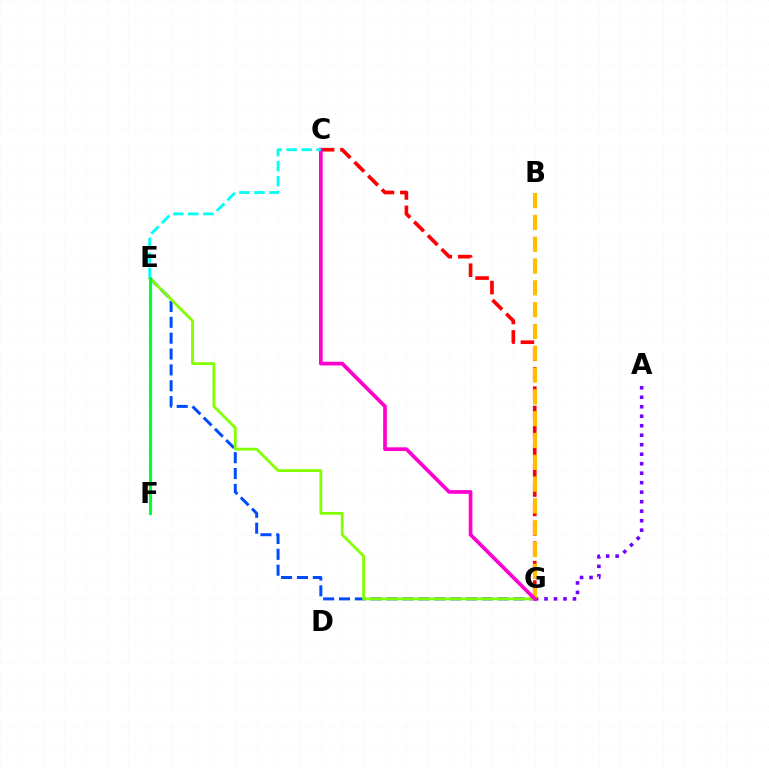{('A', 'G'): [{'color': '#7200ff', 'line_style': 'dotted', 'thickness': 2.58}], ('C', 'G'): [{'color': '#ff0000', 'line_style': 'dashed', 'thickness': 2.63}, {'color': '#ff00cf', 'line_style': 'solid', 'thickness': 2.67}], ('B', 'G'): [{'color': '#ffbd00', 'line_style': 'dashed', 'thickness': 2.96}], ('E', 'G'): [{'color': '#004bff', 'line_style': 'dashed', 'thickness': 2.15}, {'color': '#84ff00', 'line_style': 'solid', 'thickness': 2.02}], ('E', 'F'): [{'color': '#00ff39', 'line_style': 'solid', 'thickness': 2.25}], ('C', 'E'): [{'color': '#00fff6', 'line_style': 'dashed', 'thickness': 2.04}]}